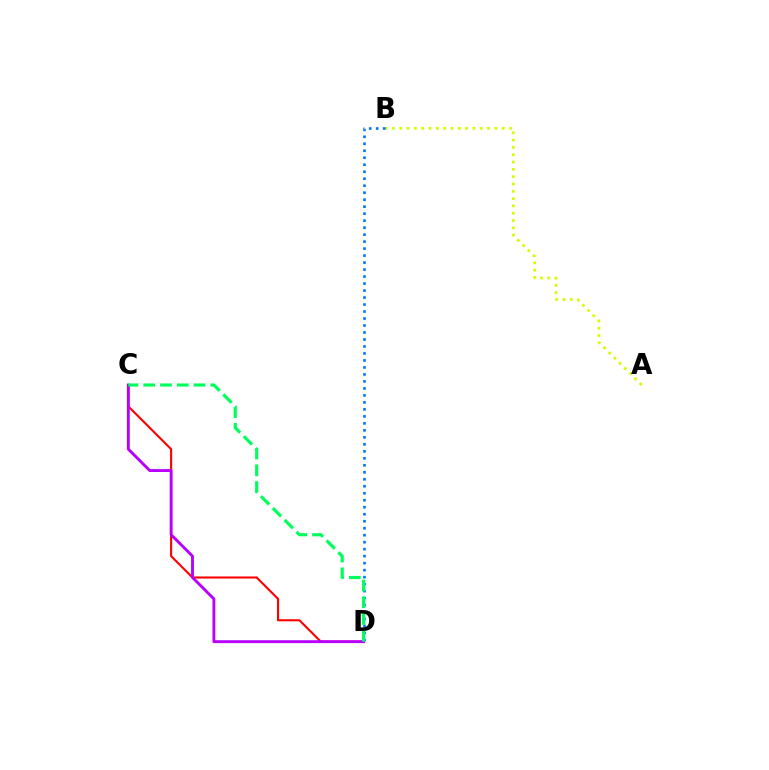{('A', 'B'): [{'color': '#d1ff00', 'line_style': 'dotted', 'thickness': 1.99}], ('C', 'D'): [{'color': '#ff0000', 'line_style': 'solid', 'thickness': 1.52}, {'color': '#b900ff', 'line_style': 'solid', 'thickness': 2.07}, {'color': '#00ff5c', 'line_style': 'dashed', 'thickness': 2.28}], ('B', 'D'): [{'color': '#0074ff', 'line_style': 'dotted', 'thickness': 1.9}]}